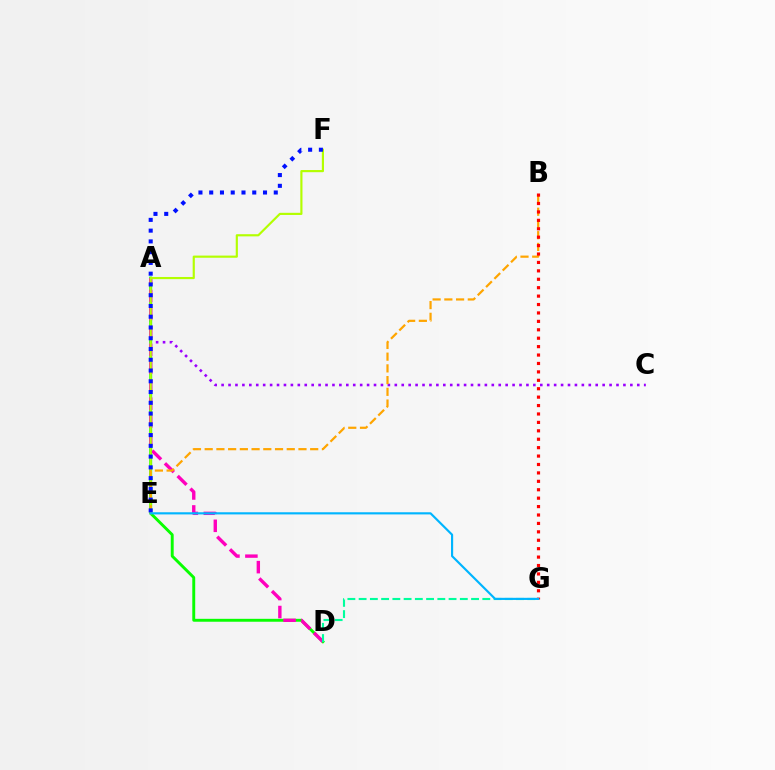{('A', 'C'): [{'color': '#9b00ff', 'line_style': 'dotted', 'thickness': 1.88}], ('A', 'D'): [{'color': '#08ff00', 'line_style': 'solid', 'thickness': 2.1}, {'color': '#ff00bd', 'line_style': 'dashed', 'thickness': 2.44}], ('E', 'F'): [{'color': '#b3ff00', 'line_style': 'solid', 'thickness': 1.55}, {'color': '#0010ff', 'line_style': 'dotted', 'thickness': 2.92}], ('D', 'G'): [{'color': '#00ff9d', 'line_style': 'dashed', 'thickness': 1.53}], ('B', 'E'): [{'color': '#ffa500', 'line_style': 'dashed', 'thickness': 1.59}], ('B', 'G'): [{'color': '#ff0000', 'line_style': 'dotted', 'thickness': 2.29}], ('E', 'G'): [{'color': '#00b5ff', 'line_style': 'solid', 'thickness': 1.55}]}